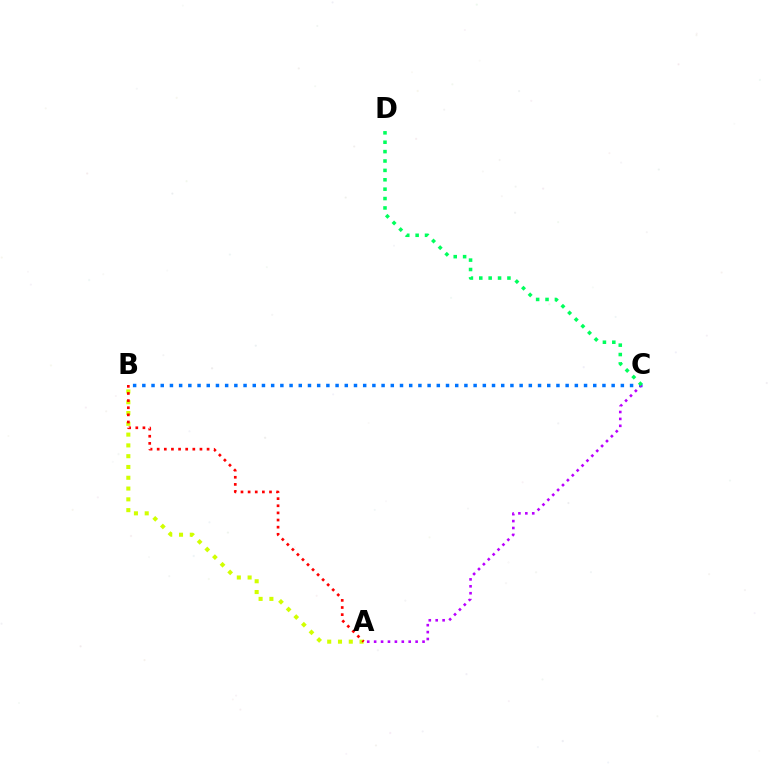{('B', 'C'): [{'color': '#0074ff', 'line_style': 'dotted', 'thickness': 2.5}], ('A', 'C'): [{'color': '#b900ff', 'line_style': 'dotted', 'thickness': 1.88}], ('A', 'B'): [{'color': '#d1ff00', 'line_style': 'dotted', 'thickness': 2.93}, {'color': '#ff0000', 'line_style': 'dotted', 'thickness': 1.94}], ('C', 'D'): [{'color': '#00ff5c', 'line_style': 'dotted', 'thickness': 2.55}]}